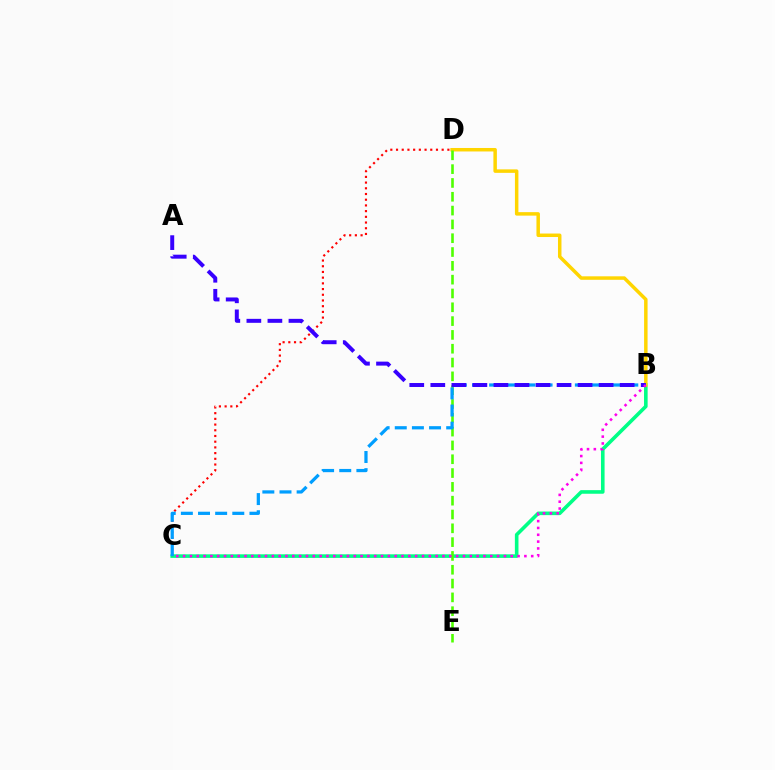{('B', 'C'): [{'color': '#00ff86', 'line_style': 'solid', 'thickness': 2.59}, {'color': '#009eff', 'line_style': 'dashed', 'thickness': 2.33}, {'color': '#ff00ed', 'line_style': 'dotted', 'thickness': 1.85}], ('C', 'D'): [{'color': '#ff0000', 'line_style': 'dotted', 'thickness': 1.55}], ('B', 'D'): [{'color': '#ffd500', 'line_style': 'solid', 'thickness': 2.51}], ('D', 'E'): [{'color': '#4fff00', 'line_style': 'dashed', 'thickness': 1.88}], ('A', 'B'): [{'color': '#3700ff', 'line_style': 'dashed', 'thickness': 2.86}]}